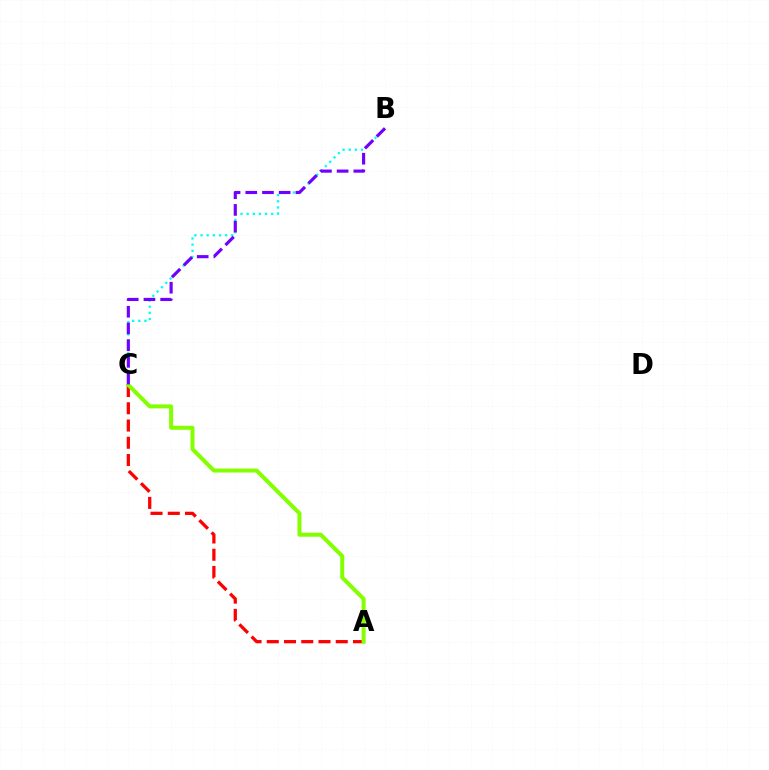{('B', 'C'): [{'color': '#00fff6', 'line_style': 'dotted', 'thickness': 1.67}, {'color': '#7200ff', 'line_style': 'dashed', 'thickness': 2.27}], ('A', 'C'): [{'color': '#ff0000', 'line_style': 'dashed', 'thickness': 2.34}, {'color': '#84ff00', 'line_style': 'solid', 'thickness': 2.88}]}